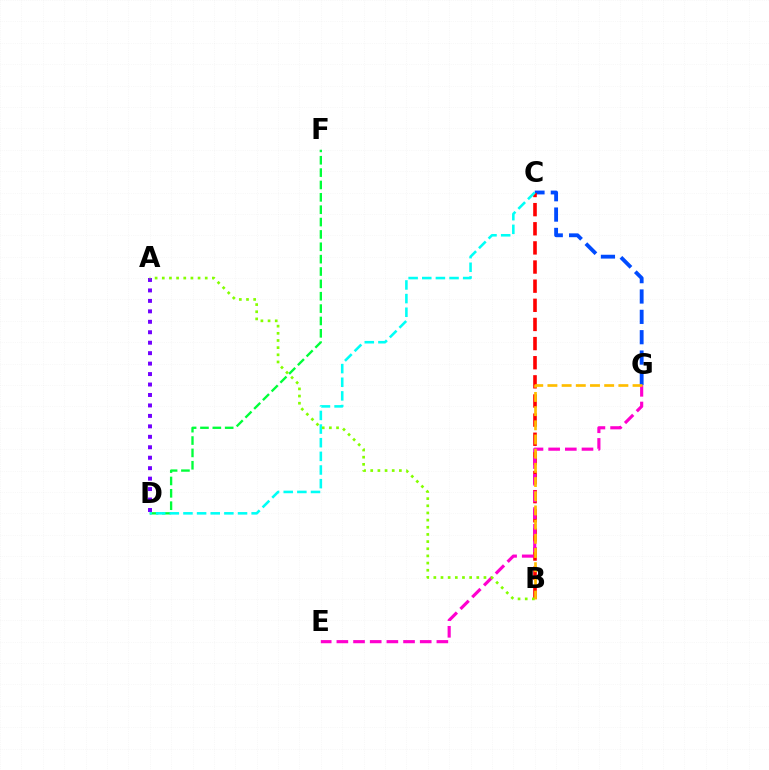{('C', 'G'): [{'color': '#004bff', 'line_style': 'dashed', 'thickness': 2.76}], ('B', 'C'): [{'color': '#ff0000', 'line_style': 'dashed', 'thickness': 2.6}], ('D', 'F'): [{'color': '#00ff39', 'line_style': 'dashed', 'thickness': 1.68}], ('A', 'D'): [{'color': '#7200ff', 'line_style': 'dotted', 'thickness': 2.84}], ('C', 'D'): [{'color': '#00fff6', 'line_style': 'dashed', 'thickness': 1.85}], ('E', 'G'): [{'color': '#ff00cf', 'line_style': 'dashed', 'thickness': 2.26}], ('A', 'B'): [{'color': '#84ff00', 'line_style': 'dotted', 'thickness': 1.95}], ('B', 'G'): [{'color': '#ffbd00', 'line_style': 'dashed', 'thickness': 1.93}]}